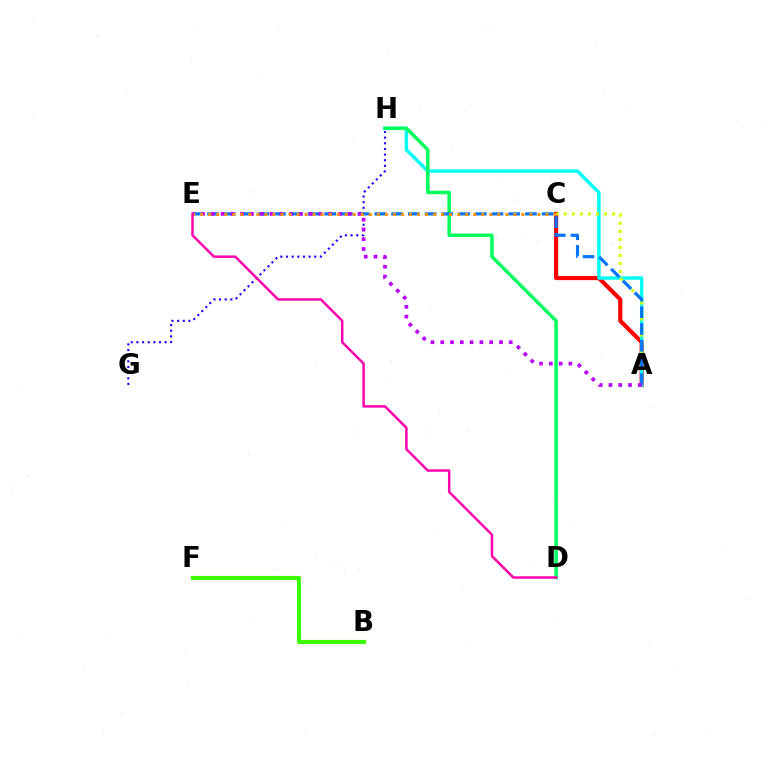{('A', 'C'): [{'color': '#ff0000', 'line_style': 'solid', 'thickness': 2.99}, {'color': '#d1ff00', 'line_style': 'dotted', 'thickness': 2.19}], ('G', 'H'): [{'color': '#2500ff', 'line_style': 'dotted', 'thickness': 1.53}], ('A', 'H'): [{'color': '#00fff6', 'line_style': 'solid', 'thickness': 2.47}], ('D', 'H'): [{'color': '#00ff5c', 'line_style': 'solid', 'thickness': 2.5}], ('A', 'E'): [{'color': '#0074ff', 'line_style': 'dashed', 'thickness': 2.27}, {'color': '#b900ff', 'line_style': 'dotted', 'thickness': 2.66}], ('C', 'E'): [{'color': '#ff9400', 'line_style': 'dotted', 'thickness': 2.18}], ('B', 'F'): [{'color': '#3dff00', 'line_style': 'solid', 'thickness': 2.99}], ('D', 'E'): [{'color': '#ff00ac', 'line_style': 'solid', 'thickness': 1.78}]}